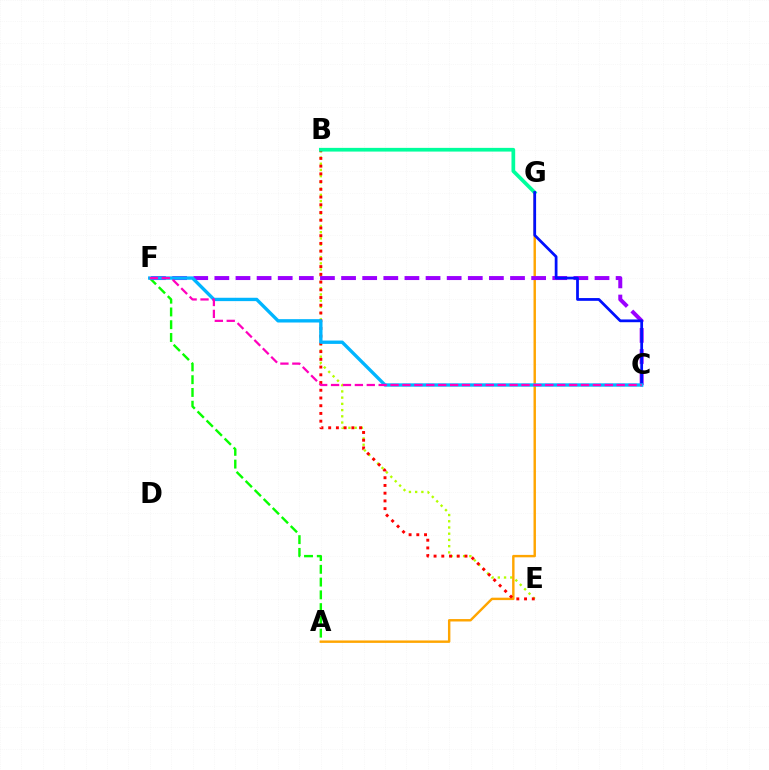{('B', 'E'): [{'color': '#b3ff00', 'line_style': 'dotted', 'thickness': 1.69}, {'color': '#ff0000', 'line_style': 'dotted', 'thickness': 2.1}], ('A', 'F'): [{'color': '#08ff00', 'line_style': 'dashed', 'thickness': 1.73}], ('A', 'G'): [{'color': '#ffa500', 'line_style': 'solid', 'thickness': 1.74}], ('B', 'G'): [{'color': '#00ff9d', 'line_style': 'solid', 'thickness': 2.67}], ('C', 'F'): [{'color': '#9b00ff', 'line_style': 'dashed', 'thickness': 2.87}, {'color': '#00b5ff', 'line_style': 'solid', 'thickness': 2.42}, {'color': '#ff00bd', 'line_style': 'dashed', 'thickness': 1.62}], ('C', 'G'): [{'color': '#0010ff', 'line_style': 'solid', 'thickness': 1.98}]}